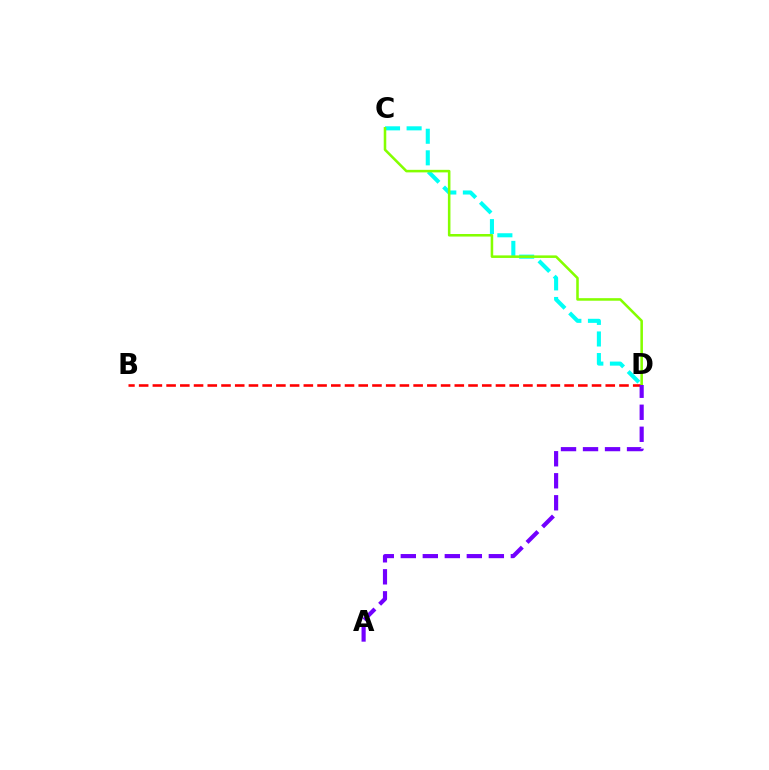{('B', 'D'): [{'color': '#ff0000', 'line_style': 'dashed', 'thickness': 1.86}], ('C', 'D'): [{'color': '#00fff6', 'line_style': 'dashed', 'thickness': 2.93}, {'color': '#84ff00', 'line_style': 'solid', 'thickness': 1.84}], ('A', 'D'): [{'color': '#7200ff', 'line_style': 'dashed', 'thickness': 2.99}]}